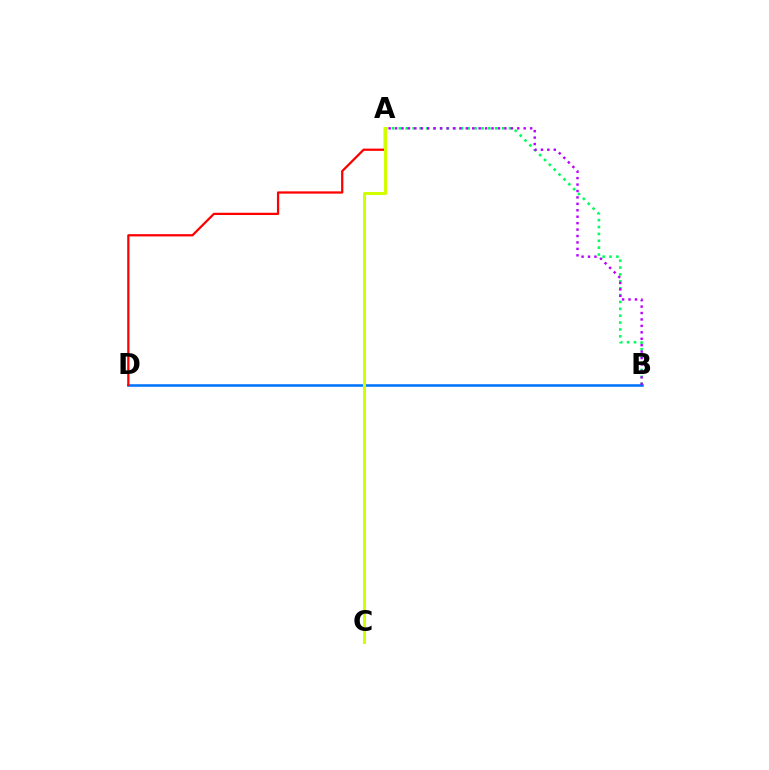{('A', 'B'): [{'color': '#00ff5c', 'line_style': 'dotted', 'thickness': 1.87}, {'color': '#b900ff', 'line_style': 'dotted', 'thickness': 1.75}], ('B', 'D'): [{'color': '#0074ff', 'line_style': 'solid', 'thickness': 1.85}], ('A', 'D'): [{'color': '#ff0000', 'line_style': 'solid', 'thickness': 1.62}], ('A', 'C'): [{'color': '#d1ff00', 'line_style': 'solid', 'thickness': 2.2}]}